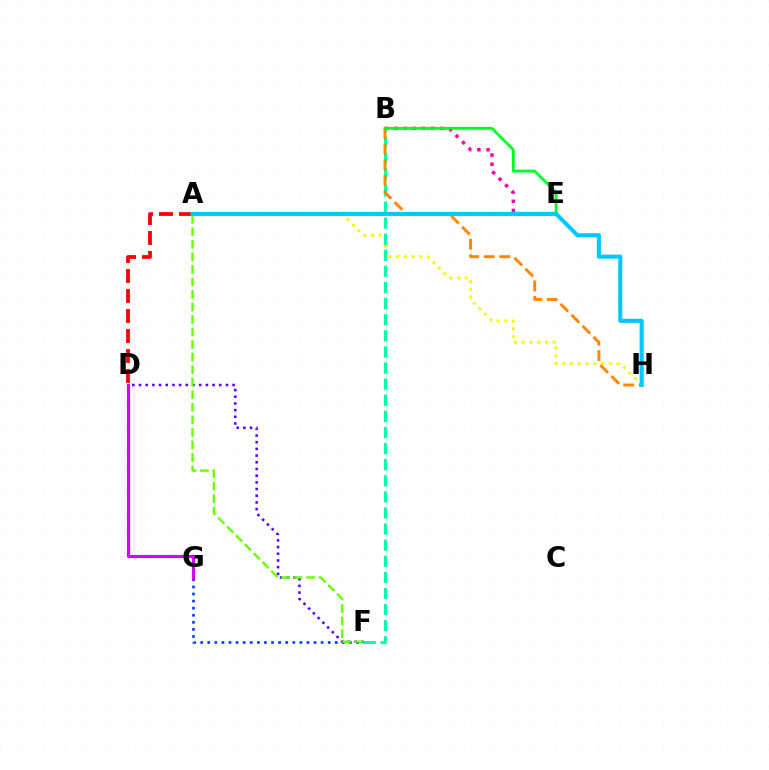{('F', 'G'): [{'color': '#003fff', 'line_style': 'dotted', 'thickness': 1.92}], ('A', 'D'): [{'color': '#ff0000', 'line_style': 'dashed', 'thickness': 2.72}], ('A', 'H'): [{'color': '#eeff00', 'line_style': 'dotted', 'thickness': 2.11}, {'color': '#00c7ff', 'line_style': 'solid', 'thickness': 2.94}], ('D', 'F'): [{'color': '#4f00ff', 'line_style': 'dotted', 'thickness': 1.82}], ('B', 'F'): [{'color': '#00ffaf', 'line_style': 'dashed', 'thickness': 2.19}], ('A', 'F'): [{'color': '#66ff00', 'line_style': 'dashed', 'thickness': 1.7}], ('B', 'E'): [{'color': '#ff00a0', 'line_style': 'dotted', 'thickness': 2.5}, {'color': '#00ff27', 'line_style': 'solid', 'thickness': 2.05}], ('B', 'H'): [{'color': '#ff8800', 'line_style': 'dashed', 'thickness': 2.11}], ('D', 'G'): [{'color': '#d600ff', 'line_style': 'solid', 'thickness': 2.28}]}